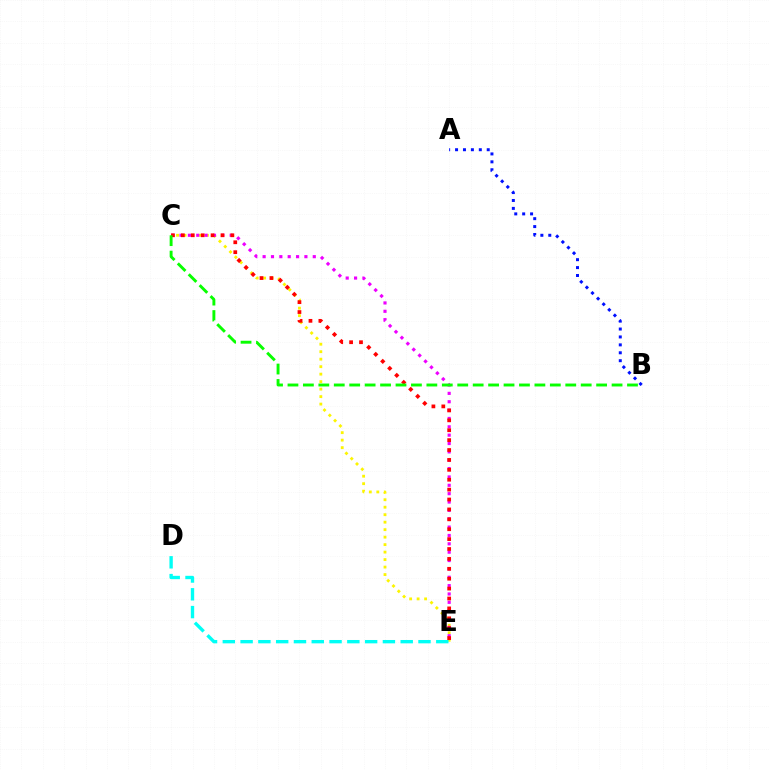{('C', 'E'): [{'color': '#fcf500', 'line_style': 'dotted', 'thickness': 2.03}, {'color': '#ee00ff', 'line_style': 'dotted', 'thickness': 2.27}, {'color': '#ff0000', 'line_style': 'dotted', 'thickness': 2.69}], ('A', 'B'): [{'color': '#0010ff', 'line_style': 'dotted', 'thickness': 2.15}], ('D', 'E'): [{'color': '#00fff6', 'line_style': 'dashed', 'thickness': 2.42}], ('B', 'C'): [{'color': '#08ff00', 'line_style': 'dashed', 'thickness': 2.1}]}